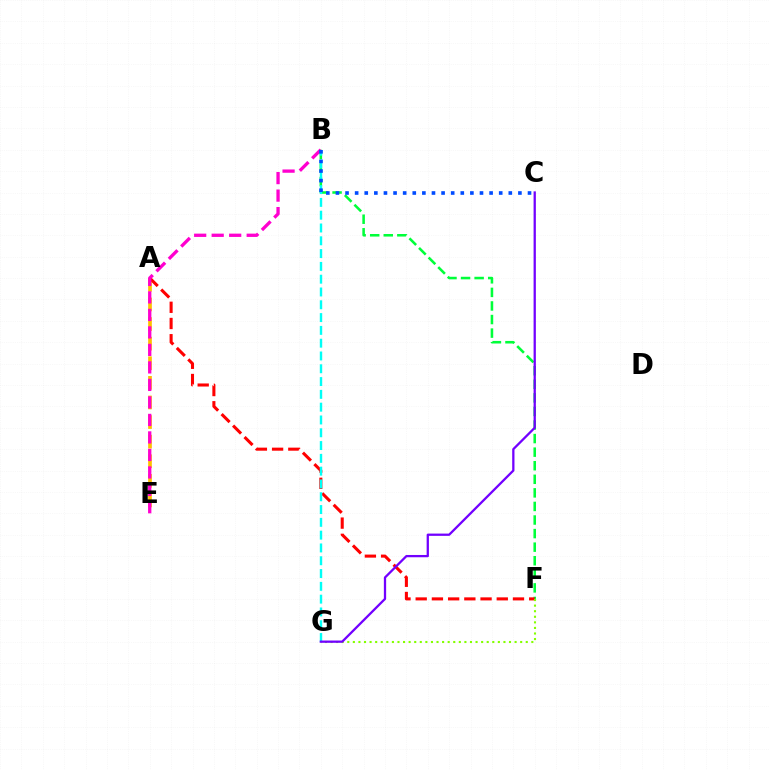{('A', 'E'): [{'color': '#ffbd00', 'line_style': 'dashed', 'thickness': 2.66}], ('B', 'F'): [{'color': '#00ff39', 'line_style': 'dashed', 'thickness': 1.84}], ('A', 'F'): [{'color': '#ff0000', 'line_style': 'dashed', 'thickness': 2.2}], ('F', 'G'): [{'color': '#84ff00', 'line_style': 'dotted', 'thickness': 1.52}], ('B', 'E'): [{'color': '#ff00cf', 'line_style': 'dashed', 'thickness': 2.38}], ('B', 'G'): [{'color': '#00fff6', 'line_style': 'dashed', 'thickness': 1.74}], ('B', 'C'): [{'color': '#004bff', 'line_style': 'dotted', 'thickness': 2.61}], ('C', 'G'): [{'color': '#7200ff', 'line_style': 'solid', 'thickness': 1.64}]}